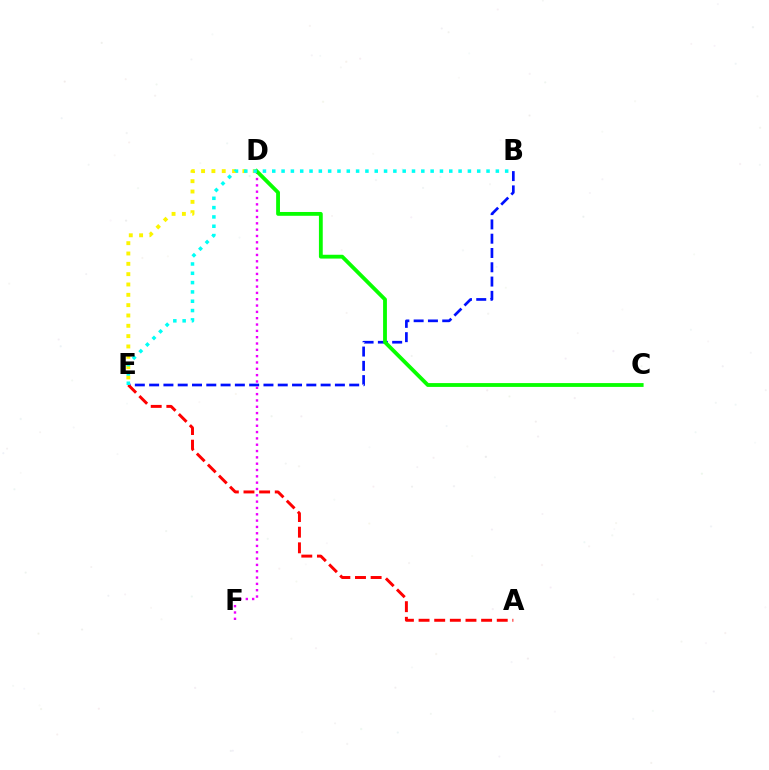{('D', 'E'): [{'color': '#fcf500', 'line_style': 'dotted', 'thickness': 2.81}], ('B', 'E'): [{'color': '#0010ff', 'line_style': 'dashed', 'thickness': 1.94}, {'color': '#00fff6', 'line_style': 'dotted', 'thickness': 2.53}], ('D', 'F'): [{'color': '#ee00ff', 'line_style': 'dotted', 'thickness': 1.72}], ('A', 'E'): [{'color': '#ff0000', 'line_style': 'dashed', 'thickness': 2.12}], ('C', 'D'): [{'color': '#08ff00', 'line_style': 'solid', 'thickness': 2.75}]}